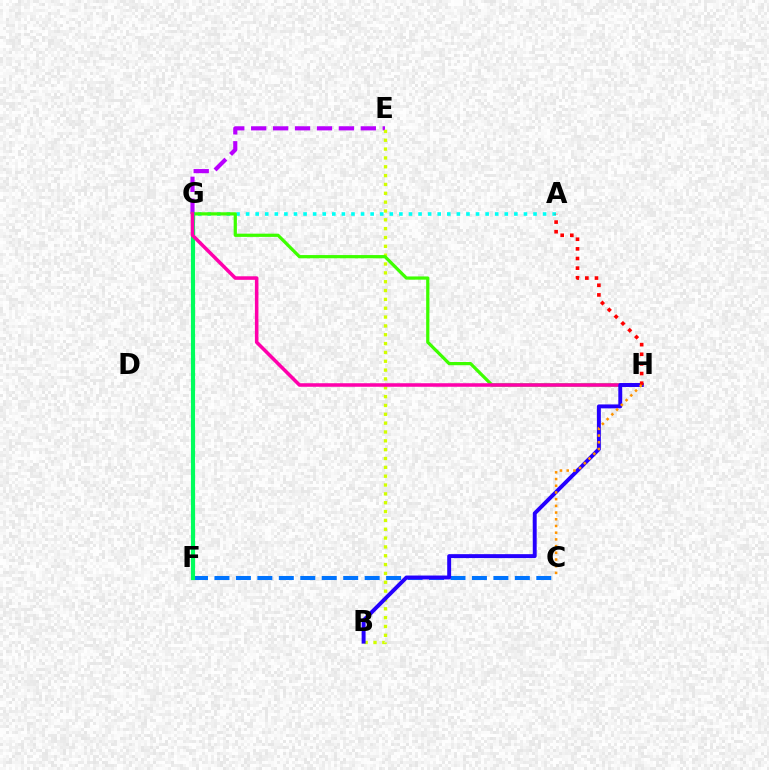{('C', 'F'): [{'color': '#0074ff', 'line_style': 'dashed', 'thickness': 2.91}], ('A', 'G'): [{'color': '#00fff6', 'line_style': 'dotted', 'thickness': 2.6}], ('E', 'G'): [{'color': '#b900ff', 'line_style': 'dashed', 'thickness': 2.98}], ('B', 'E'): [{'color': '#d1ff00', 'line_style': 'dotted', 'thickness': 2.4}], ('G', 'H'): [{'color': '#3dff00', 'line_style': 'solid', 'thickness': 2.32}, {'color': '#ff00ac', 'line_style': 'solid', 'thickness': 2.55}], ('F', 'G'): [{'color': '#00ff5c', 'line_style': 'solid', 'thickness': 2.98}], ('B', 'H'): [{'color': '#2500ff', 'line_style': 'solid', 'thickness': 2.82}], ('A', 'H'): [{'color': '#ff0000', 'line_style': 'dotted', 'thickness': 2.62}], ('C', 'H'): [{'color': '#ff9400', 'line_style': 'dotted', 'thickness': 1.82}]}